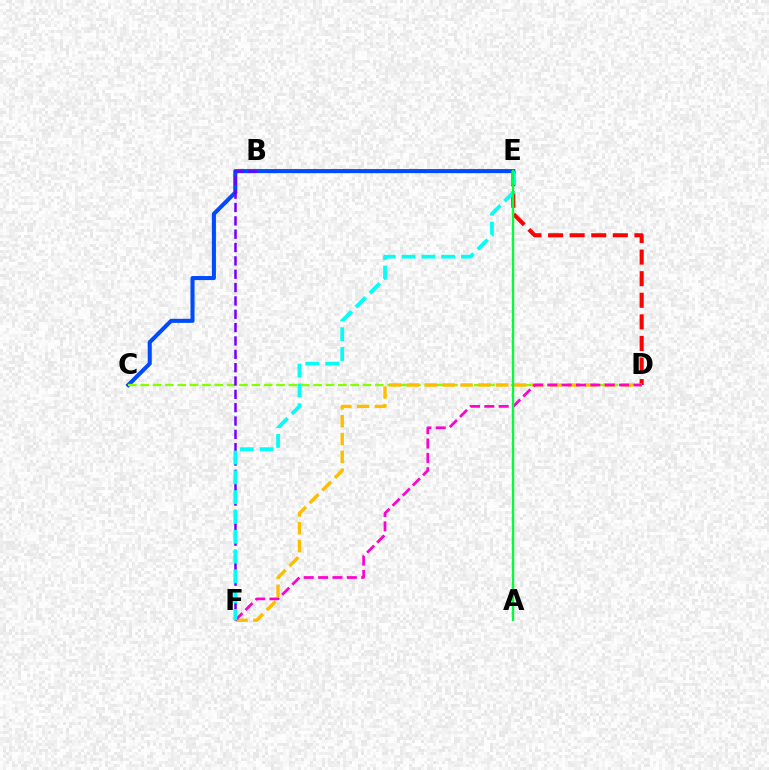{('C', 'E'): [{'color': '#004bff', 'line_style': 'solid', 'thickness': 2.93}], ('D', 'E'): [{'color': '#ff0000', 'line_style': 'dashed', 'thickness': 2.93}], ('C', 'D'): [{'color': '#84ff00', 'line_style': 'dashed', 'thickness': 1.68}], ('B', 'F'): [{'color': '#7200ff', 'line_style': 'dashed', 'thickness': 1.81}], ('D', 'F'): [{'color': '#ffbd00', 'line_style': 'dashed', 'thickness': 2.42}, {'color': '#ff00cf', 'line_style': 'dashed', 'thickness': 1.95}], ('E', 'F'): [{'color': '#00fff6', 'line_style': 'dashed', 'thickness': 2.69}], ('A', 'E'): [{'color': '#00ff39', 'line_style': 'solid', 'thickness': 1.68}]}